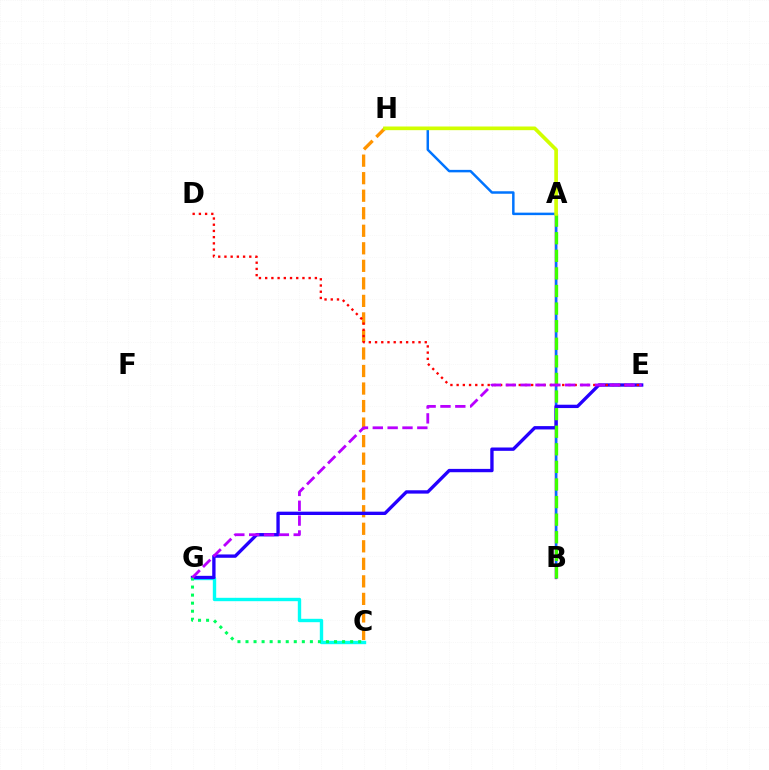{('A', 'B'): [{'color': '#ff00ac', 'line_style': 'solid', 'thickness': 1.75}, {'color': '#3dff00', 'line_style': 'dashed', 'thickness': 2.39}], ('C', 'G'): [{'color': '#00fff6', 'line_style': 'solid', 'thickness': 2.43}, {'color': '#00ff5c', 'line_style': 'dotted', 'thickness': 2.19}], ('C', 'H'): [{'color': '#ff9400', 'line_style': 'dashed', 'thickness': 2.38}], ('B', 'H'): [{'color': '#0074ff', 'line_style': 'solid', 'thickness': 1.79}], ('E', 'G'): [{'color': '#2500ff', 'line_style': 'solid', 'thickness': 2.41}, {'color': '#b900ff', 'line_style': 'dashed', 'thickness': 2.02}], ('A', 'H'): [{'color': '#d1ff00', 'line_style': 'solid', 'thickness': 2.64}], ('D', 'E'): [{'color': '#ff0000', 'line_style': 'dotted', 'thickness': 1.69}]}